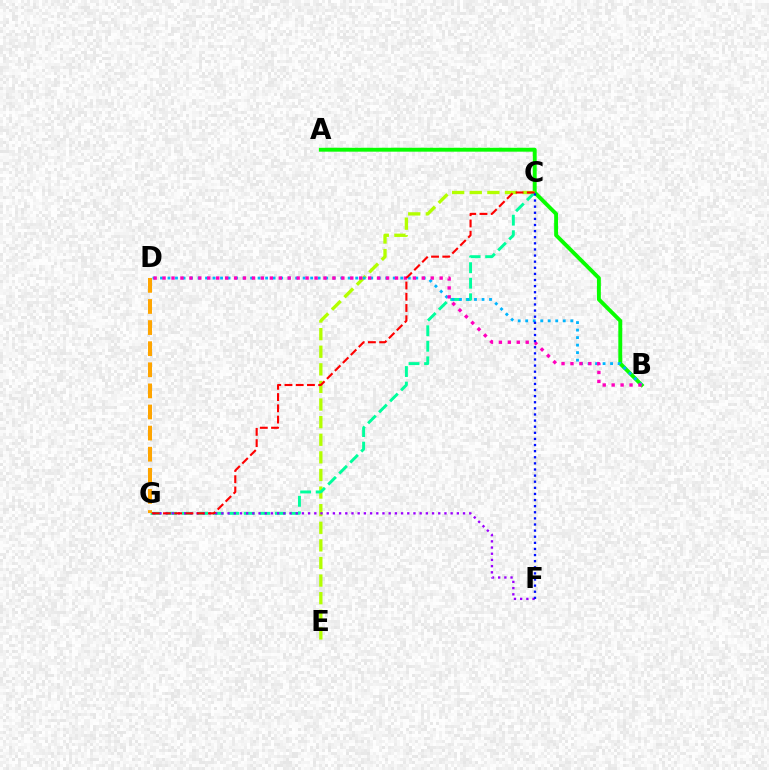{('A', 'B'): [{'color': '#08ff00', 'line_style': 'solid', 'thickness': 2.81}], ('C', 'E'): [{'color': '#b3ff00', 'line_style': 'dashed', 'thickness': 2.39}], ('C', 'G'): [{'color': '#00ff9d', 'line_style': 'dashed', 'thickness': 2.11}, {'color': '#ff0000', 'line_style': 'dashed', 'thickness': 1.53}], ('F', 'G'): [{'color': '#9b00ff', 'line_style': 'dotted', 'thickness': 1.68}], ('B', 'D'): [{'color': '#00b5ff', 'line_style': 'dotted', 'thickness': 2.04}, {'color': '#ff00bd', 'line_style': 'dotted', 'thickness': 2.43}], ('D', 'G'): [{'color': '#ffa500', 'line_style': 'dashed', 'thickness': 2.87}], ('C', 'F'): [{'color': '#0010ff', 'line_style': 'dotted', 'thickness': 1.66}]}